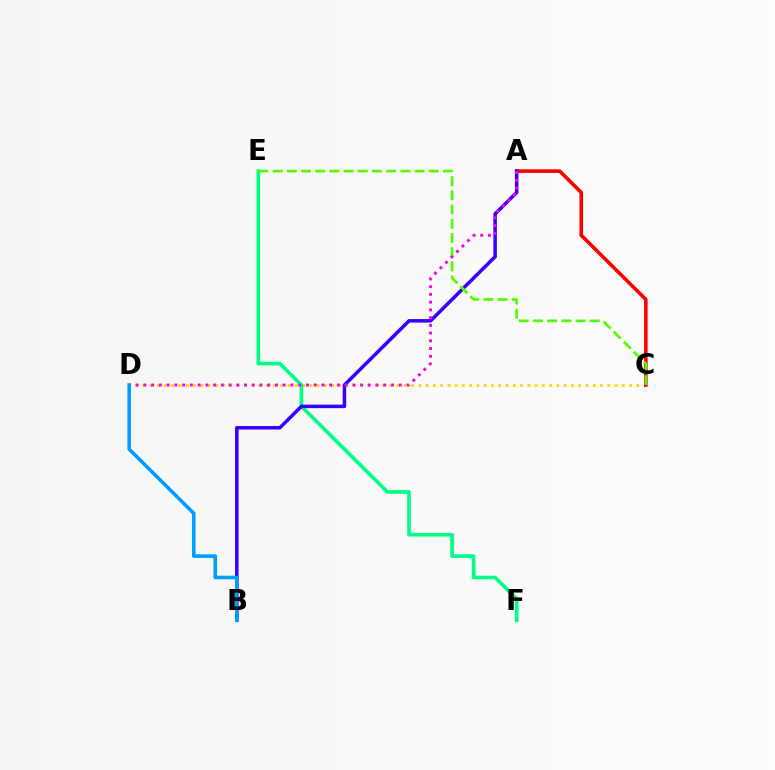{('C', 'D'): [{'color': '#ffd500', 'line_style': 'dotted', 'thickness': 1.97}], ('A', 'C'): [{'color': '#ff0000', 'line_style': 'solid', 'thickness': 2.6}], ('E', 'F'): [{'color': '#00ff86', 'line_style': 'solid', 'thickness': 2.62}], ('A', 'B'): [{'color': '#3700ff', 'line_style': 'solid', 'thickness': 2.53}], ('C', 'E'): [{'color': '#4fff00', 'line_style': 'dashed', 'thickness': 1.93}], ('A', 'D'): [{'color': '#ff00ed', 'line_style': 'dotted', 'thickness': 2.1}], ('B', 'D'): [{'color': '#009eff', 'line_style': 'solid', 'thickness': 2.58}]}